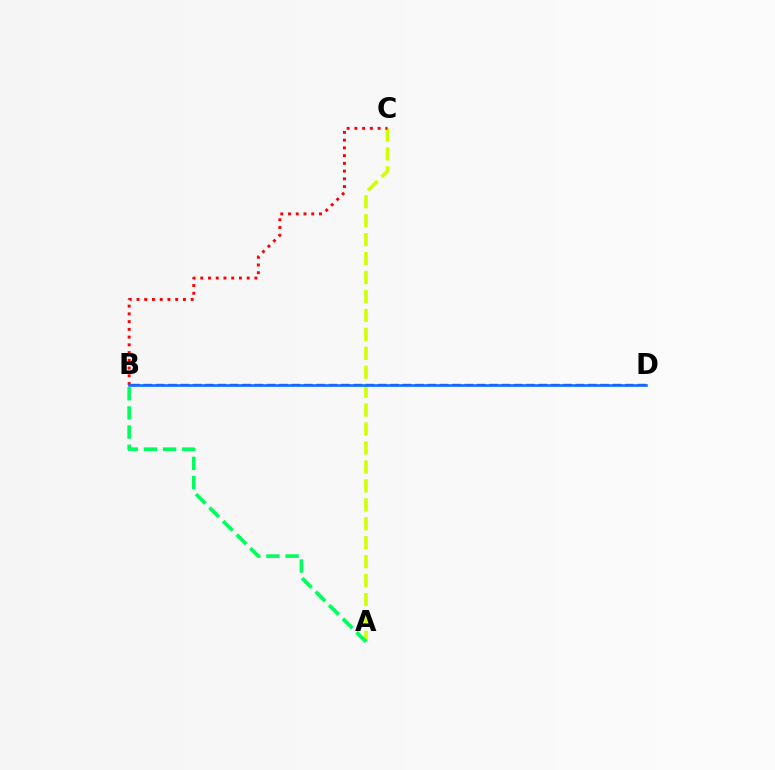{('A', 'C'): [{'color': '#d1ff00', 'line_style': 'dashed', 'thickness': 2.57}], ('B', 'C'): [{'color': '#ff0000', 'line_style': 'dotted', 'thickness': 2.1}], ('A', 'B'): [{'color': '#00ff5c', 'line_style': 'dashed', 'thickness': 2.6}], ('B', 'D'): [{'color': '#b900ff', 'line_style': 'dashed', 'thickness': 1.68}, {'color': '#0074ff', 'line_style': 'solid', 'thickness': 1.87}]}